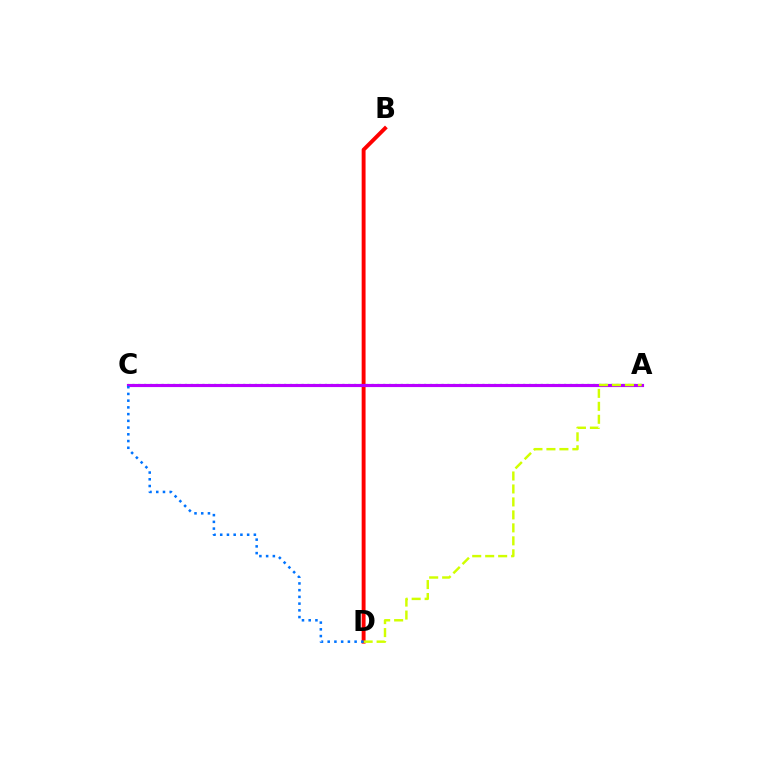{('B', 'D'): [{'color': '#ff0000', 'line_style': 'solid', 'thickness': 2.8}], ('A', 'C'): [{'color': '#00ff5c', 'line_style': 'dotted', 'thickness': 1.58}, {'color': '#b900ff', 'line_style': 'solid', 'thickness': 2.27}], ('A', 'D'): [{'color': '#d1ff00', 'line_style': 'dashed', 'thickness': 1.76}], ('C', 'D'): [{'color': '#0074ff', 'line_style': 'dotted', 'thickness': 1.83}]}